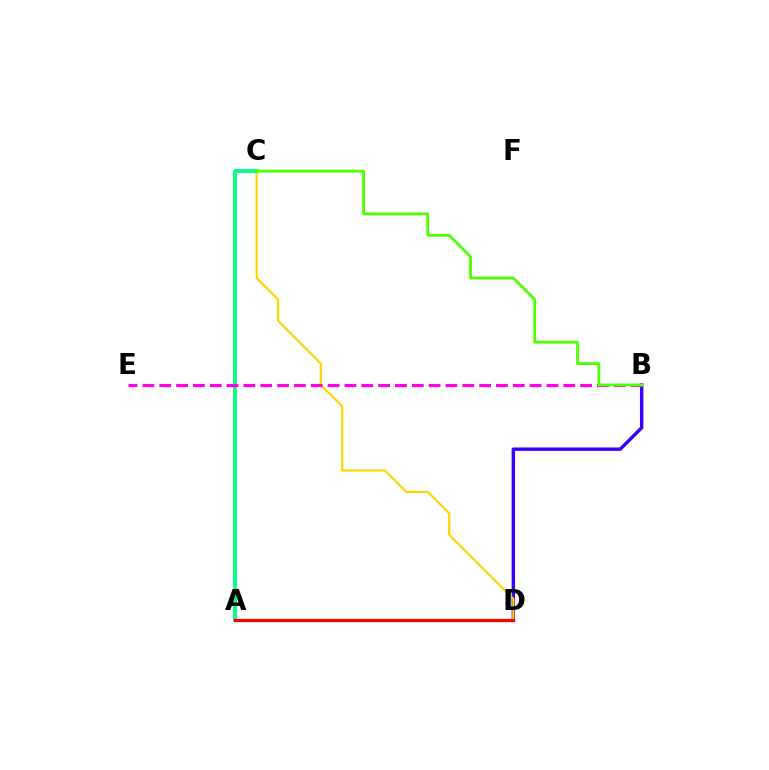{('A', 'D'): [{'color': '#009eff', 'line_style': 'dashed', 'thickness': 1.5}, {'color': '#ff0000', 'line_style': 'solid', 'thickness': 2.33}], ('B', 'D'): [{'color': '#3700ff', 'line_style': 'solid', 'thickness': 2.45}], ('C', 'D'): [{'color': '#ffd500', 'line_style': 'solid', 'thickness': 1.57}], ('A', 'C'): [{'color': '#00ff86', 'line_style': 'solid', 'thickness': 2.76}], ('B', 'E'): [{'color': '#ff00ed', 'line_style': 'dashed', 'thickness': 2.29}], ('B', 'C'): [{'color': '#4fff00', 'line_style': 'solid', 'thickness': 2.01}]}